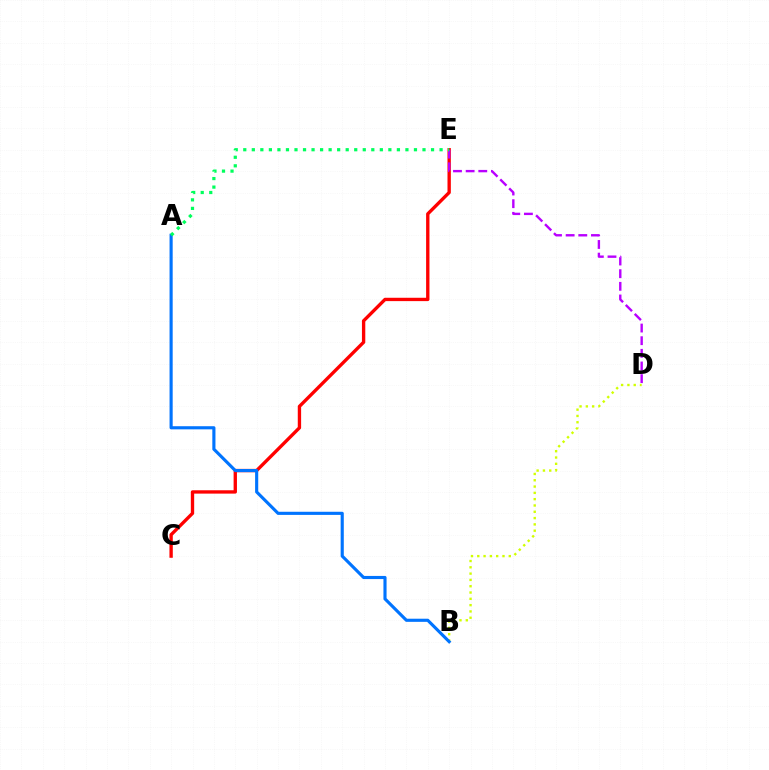{('C', 'E'): [{'color': '#ff0000', 'line_style': 'solid', 'thickness': 2.41}], ('D', 'E'): [{'color': '#b900ff', 'line_style': 'dashed', 'thickness': 1.72}], ('B', 'D'): [{'color': '#d1ff00', 'line_style': 'dotted', 'thickness': 1.71}], ('A', 'B'): [{'color': '#0074ff', 'line_style': 'solid', 'thickness': 2.25}], ('A', 'E'): [{'color': '#00ff5c', 'line_style': 'dotted', 'thickness': 2.32}]}